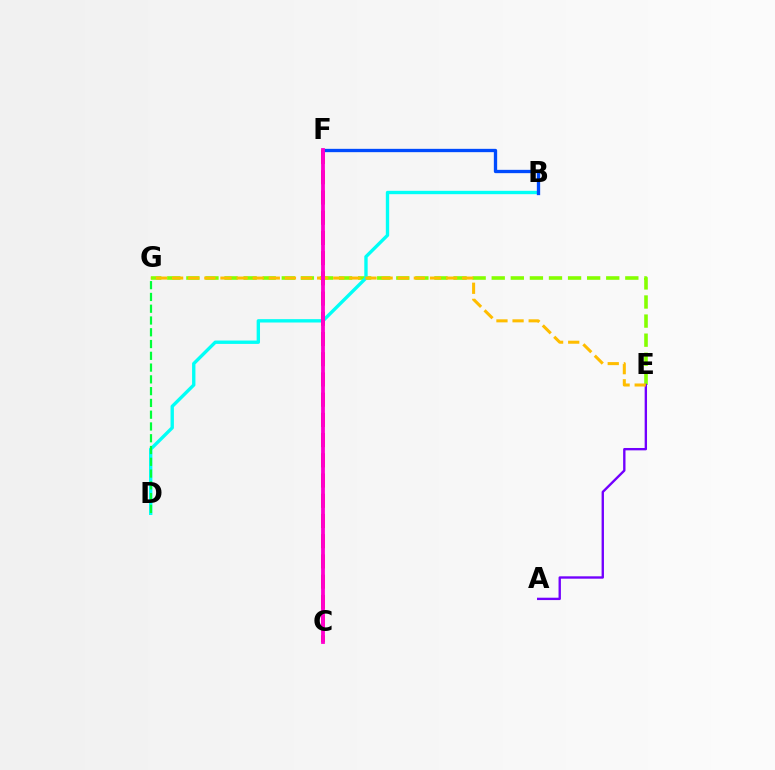{('E', 'G'): [{'color': '#84ff00', 'line_style': 'dashed', 'thickness': 2.59}, {'color': '#ffbd00', 'line_style': 'dashed', 'thickness': 2.19}], ('B', 'D'): [{'color': '#00fff6', 'line_style': 'solid', 'thickness': 2.42}], ('C', 'F'): [{'color': '#ff0000', 'line_style': 'dashed', 'thickness': 2.75}, {'color': '#ff00cf', 'line_style': 'solid', 'thickness': 2.74}], ('B', 'F'): [{'color': '#004bff', 'line_style': 'solid', 'thickness': 2.39}], ('A', 'E'): [{'color': '#7200ff', 'line_style': 'solid', 'thickness': 1.7}], ('D', 'G'): [{'color': '#00ff39', 'line_style': 'dashed', 'thickness': 1.6}]}